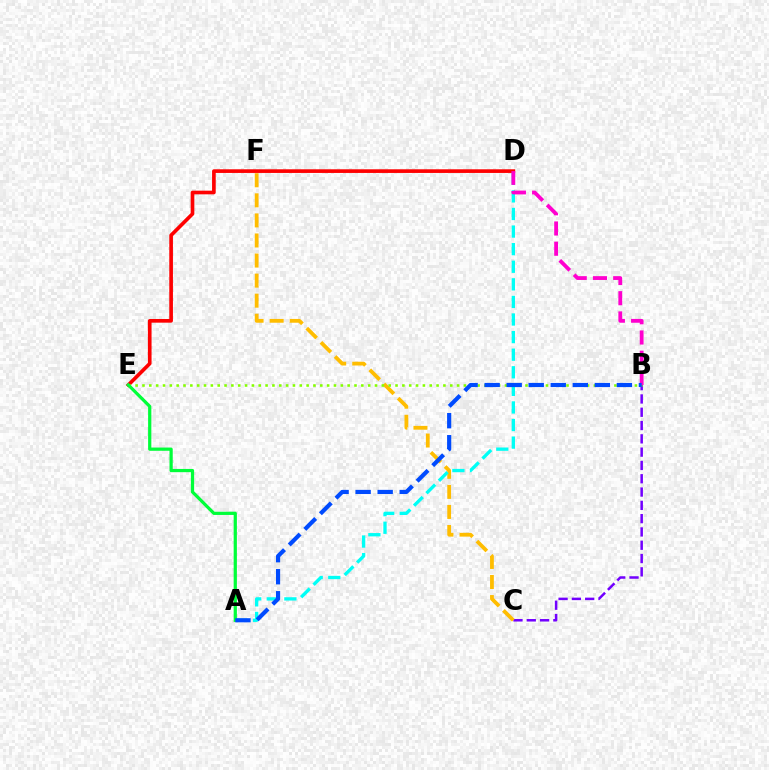{('D', 'E'): [{'color': '#ff0000', 'line_style': 'solid', 'thickness': 2.64}], ('B', 'C'): [{'color': '#7200ff', 'line_style': 'dashed', 'thickness': 1.81}], ('C', 'F'): [{'color': '#ffbd00', 'line_style': 'dashed', 'thickness': 2.73}], ('A', 'D'): [{'color': '#00fff6', 'line_style': 'dashed', 'thickness': 2.39}], ('B', 'E'): [{'color': '#84ff00', 'line_style': 'dotted', 'thickness': 1.86}], ('B', 'D'): [{'color': '#ff00cf', 'line_style': 'dashed', 'thickness': 2.75}], ('A', 'E'): [{'color': '#00ff39', 'line_style': 'solid', 'thickness': 2.33}], ('A', 'B'): [{'color': '#004bff', 'line_style': 'dashed', 'thickness': 2.99}]}